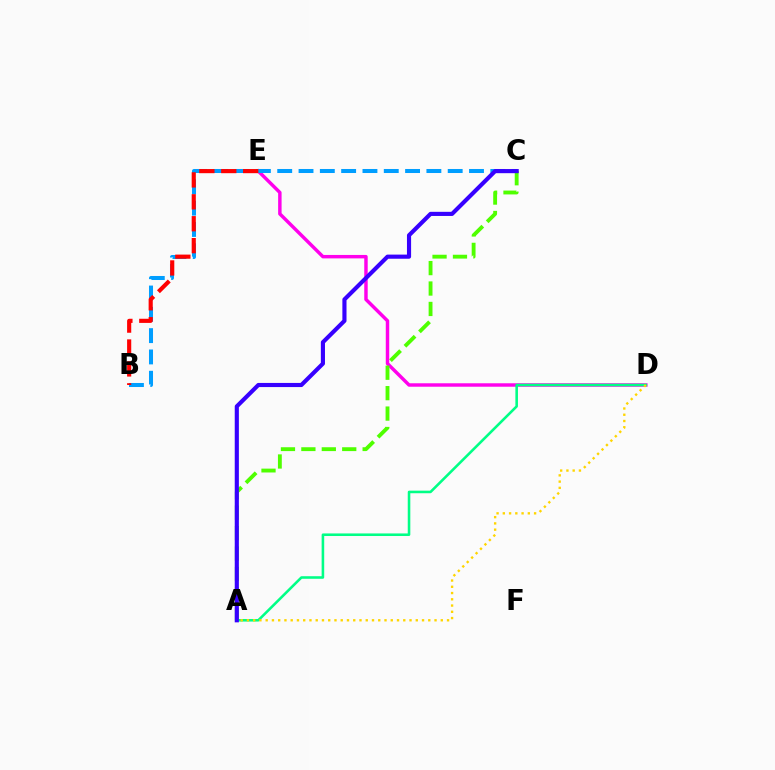{('D', 'E'): [{'color': '#ff00ed', 'line_style': 'solid', 'thickness': 2.48}], ('A', 'D'): [{'color': '#00ff86', 'line_style': 'solid', 'thickness': 1.85}, {'color': '#ffd500', 'line_style': 'dotted', 'thickness': 1.7}], ('B', 'C'): [{'color': '#009eff', 'line_style': 'dashed', 'thickness': 2.89}], ('B', 'E'): [{'color': '#ff0000', 'line_style': 'dashed', 'thickness': 2.98}], ('A', 'C'): [{'color': '#4fff00', 'line_style': 'dashed', 'thickness': 2.77}, {'color': '#3700ff', 'line_style': 'solid', 'thickness': 2.98}]}